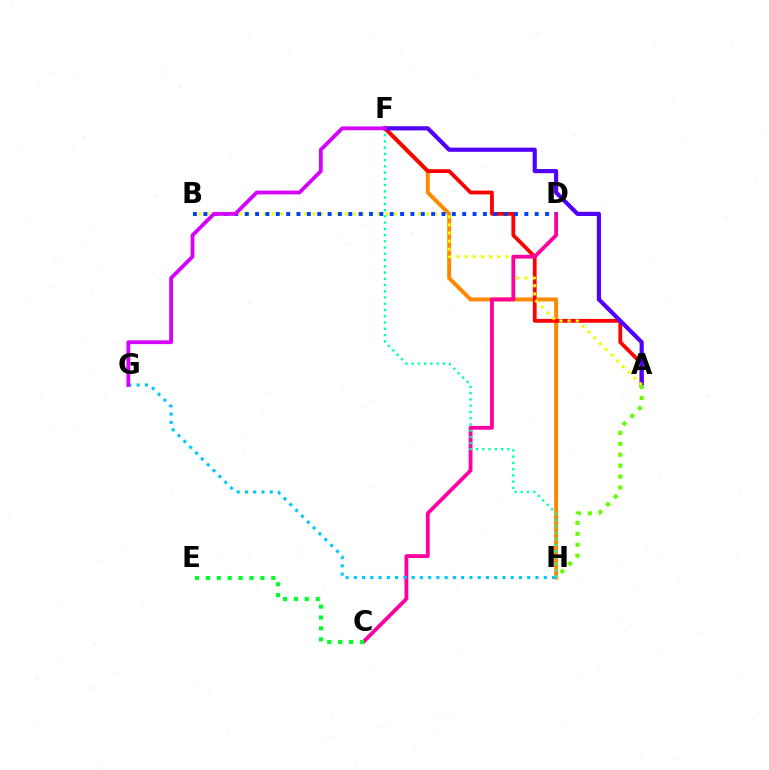{('F', 'H'): [{'color': '#ff8800', 'line_style': 'solid', 'thickness': 2.86}, {'color': '#00ffaf', 'line_style': 'dotted', 'thickness': 1.7}], ('A', 'F'): [{'color': '#ff0000', 'line_style': 'solid', 'thickness': 2.73}, {'color': '#4f00ff', 'line_style': 'solid', 'thickness': 3.0}], ('A', 'B'): [{'color': '#eeff00', 'line_style': 'dotted', 'thickness': 2.21}], ('C', 'D'): [{'color': '#ff00a0', 'line_style': 'solid', 'thickness': 2.74}], ('C', 'E'): [{'color': '#00ff27', 'line_style': 'dotted', 'thickness': 2.96}], ('B', 'D'): [{'color': '#003fff', 'line_style': 'dotted', 'thickness': 2.81}], ('G', 'H'): [{'color': '#00c7ff', 'line_style': 'dotted', 'thickness': 2.24}], ('F', 'G'): [{'color': '#d600ff', 'line_style': 'solid', 'thickness': 2.74}], ('A', 'H'): [{'color': '#66ff00', 'line_style': 'dotted', 'thickness': 2.97}]}